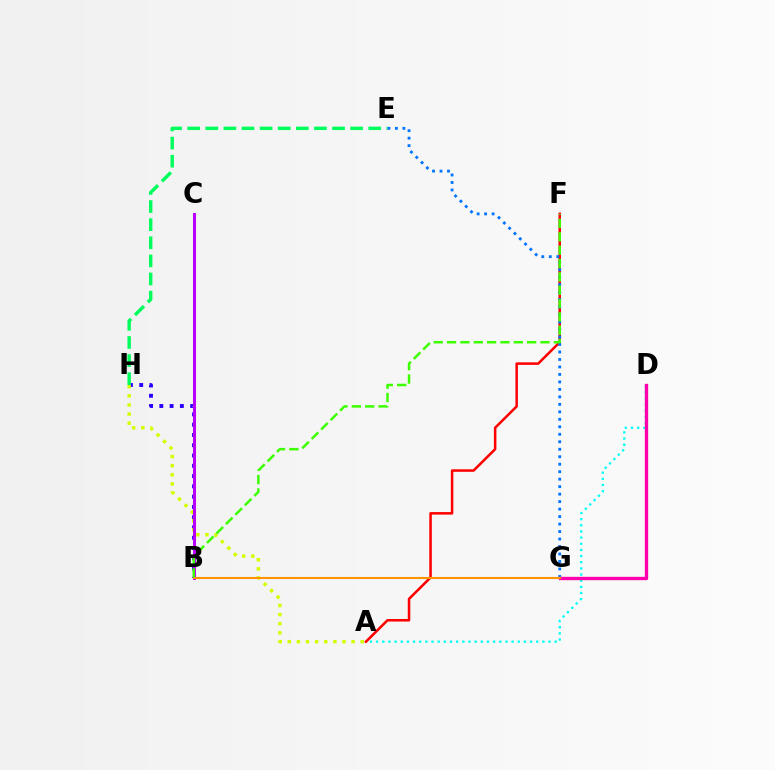{('B', 'H'): [{'color': '#2500ff', 'line_style': 'dotted', 'thickness': 2.79}], ('A', 'F'): [{'color': '#ff0000', 'line_style': 'solid', 'thickness': 1.82}], ('E', 'H'): [{'color': '#00ff5c', 'line_style': 'dashed', 'thickness': 2.46}], ('A', 'H'): [{'color': '#d1ff00', 'line_style': 'dotted', 'thickness': 2.48}], ('B', 'C'): [{'color': '#b900ff', 'line_style': 'solid', 'thickness': 2.18}], ('A', 'D'): [{'color': '#00fff6', 'line_style': 'dotted', 'thickness': 1.67}], ('E', 'G'): [{'color': '#0074ff', 'line_style': 'dotted', 'thickness': 2.03}], ('D', 'G'): [{'color': '#ff00ac', 'line_style': 'solid', 'thickness': 2.4}], ('B', 'G'): [{'color': '#ff9400', 'line_style': 'solid', 'thickness': 1.51}], ('B', 'F'): [{'color': '#3dff00', 'line_style': 'dashed', 'thickness': 1.81}]}